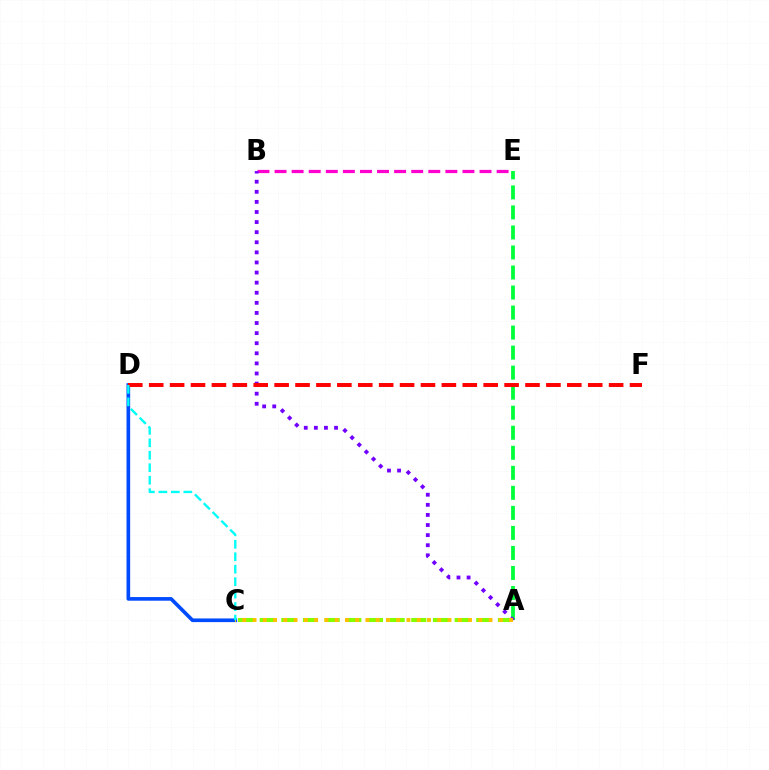{('A', 'E'): [{'color': '#00ff39', 'line_style': 'dashed', 'thickness': 2.72}], ('C', 'D'): [{'color': '#004bff', 'line_style': 'solid', 'thickness': 2.63}, {'color': '#00fff6', 'line_style': 'dashed', 'thickness': 1.69}], ('B', 'E'): [{'color': '#ff00cf', 'line_style': 'dashed', 'thickness': 2.32}], ('A', 'B'): [{'color': '#7200ff', 'line_style': 'dotted', 'thickness': 2.74}], ('A', 'C'): [{'color': '#84ff00', 'line_style': 'dashed', 'thickness': 2.94}, {'color': '#ffbd00', 'line_style': 'dotted', 'thickness': 2.79}], ('D', 'F'): [{'color': '#ff0000', 'line_style': 'dashed', 'thickness': 2.84}]}